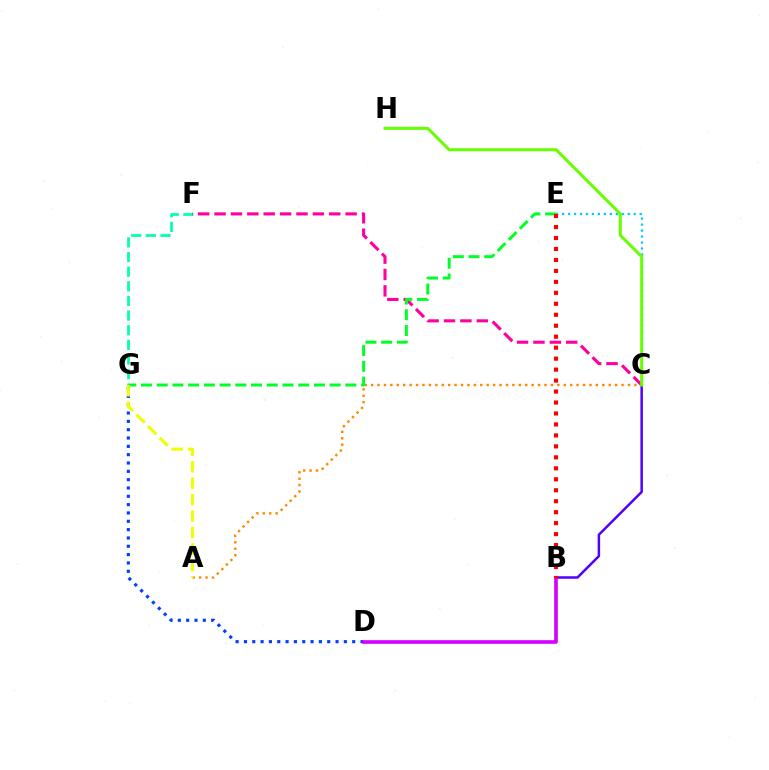{('C', 'E'): [{'color': '#00c7ff', 'line_style': 'dotted', 'thickness': 1.62}], ('A', 'C'): [{'color': '#ff8800', 'line_style': 'dotted', 'thickness': 1.74}], ('F', 'G'): [{'color': '#00ffaf', 'line_style': 'dashed', 'thickness': 1.99}], ('D', 'G'): [{'color': '#003fff', 'line_style': 'dotted', 'thickness': 2.26}], ('B', 'C'): [{'color': '#4f00ff', 'line_style': 'solid', 'thickness': 1.8}], ('C', 'F'): [{'color': '#ff00a0', 'line_style': 'dashed', 'thickness': 2.23}], ('E', 'G'): [{'color': '#00ff27', 'line_style': 'dashed', 'thickness': 2.14}], ('B', 'D'): [{'color': '#d600ff', 'line_style': 'solid', 'thickness': 2.63}], ('B', 'E'): [{'color': '#ff0000', 'line_style': 'dotted', 'thickness': 2.98}], ('A', 'G'): [{'color': '#eeff00', 'line_style': 'dashed', 'thickness': 2.23}], ('C', 'H'): [{'color': '#66ff00', 'line_style': 'solid', 'thickness': 2.16}]}